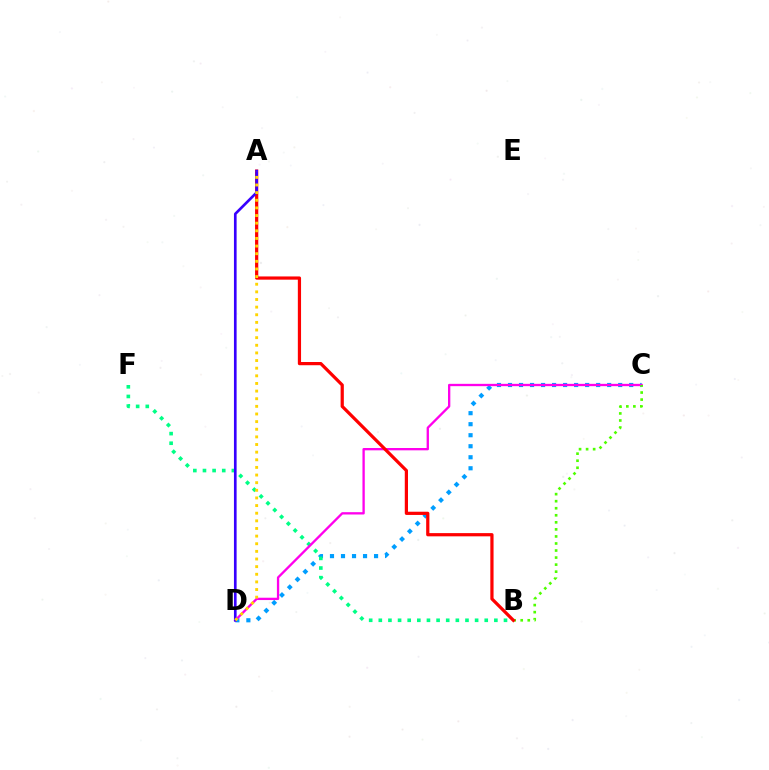{('C', 'D'): [{'color': '#009eff', 'line_style': 'dotted', 'thickness': 2.99}, {'color': '#ff00ed', 'line_style': 'solid', 'thickness': 1.67}], ('B', 'F'): [{'color': '#00ff86', 'line_style': 'dotted', 'thickness': 2.62}], ('B', 'C'): [{'color': '#4fff00', 'line_style': 'dotted', 'thickness': 1.91}], ('A', 'B'): [{'color': '#ff0000', 'line_style': 'solid', 'thickness': 2.32}], ('A', 'D'): [{'color': '#3700ff', 'line_style': 'solid', 'thickness': 1.92}, {'color': '#ffd500', 'line_style': 'dotted', 'thickness': 2.07}]}